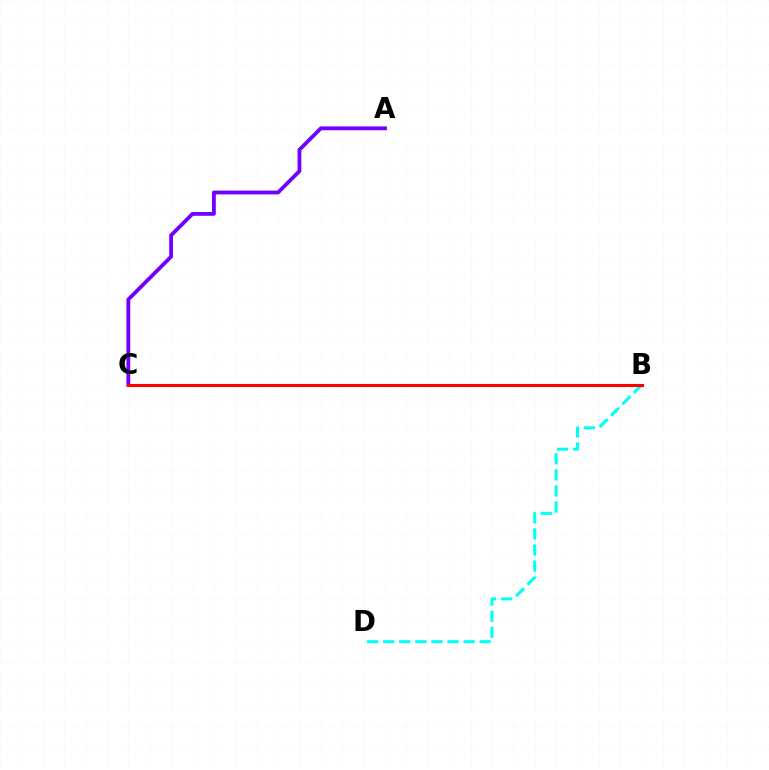{('A', 'C'): [{'color': '#7200ff', 'line_style': 'solid', 'thickness': 2.75}], ('B', 'D'): [{'color': '#00fff6', 'line_style': 'dashed', 'thickness': 2.19}], ('B', 'C'): [{'color': '#84ff00', 'line_style': 'dotted', 'thickness': 2.03}, {'color': '#ff0000', 'line_style': 'solid', 'thickness': 2.21}]}